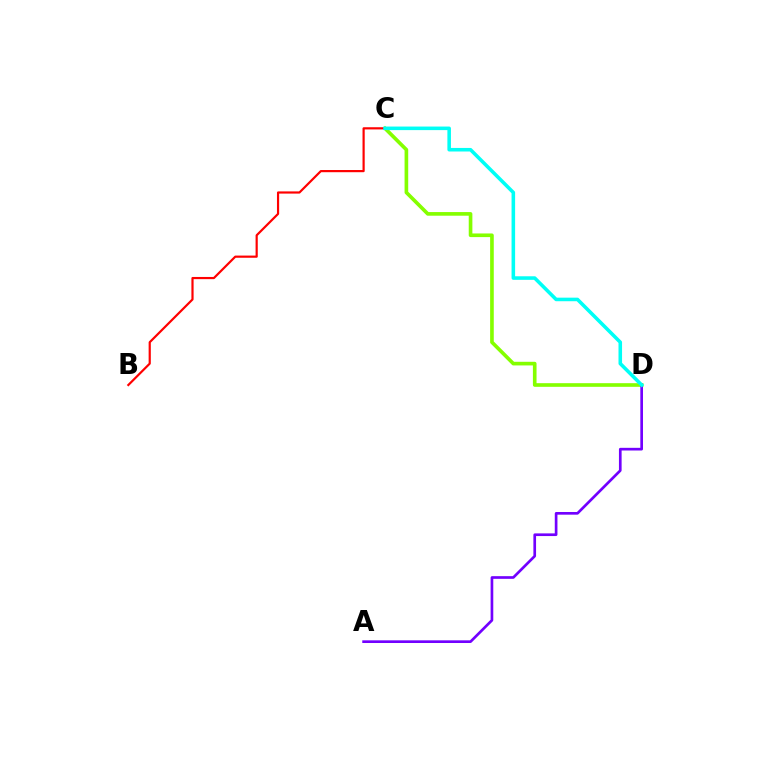{('C', 'D'): [{'color': '#84ff00', 'line_style': 'solid', 'thickness': 2.62}, {'color': '#00fff6', 'line_style': 'solid', 'thickness': 2.57}], ('B', 'C'): [{'color': '#ff0000', 'line_style': 'solid', 'thickness': 1.57}], ('A', 'D'): [{'color': '#7200ff', 'line_style': 'solid', 'thickness': 1.92}]}